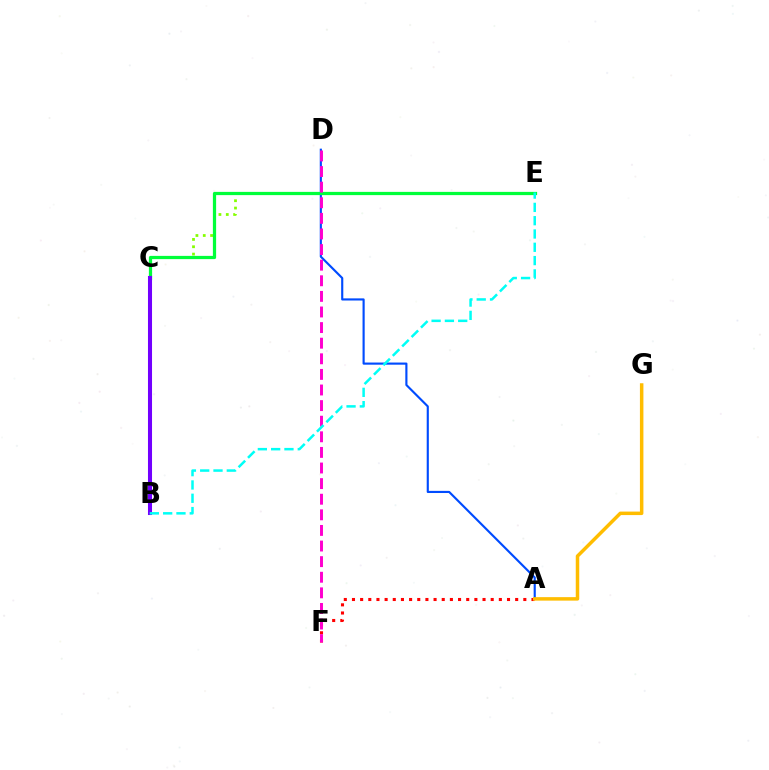{('A', 'D'): [{'color': '#004bff', 'line_style': 'solid', 'thickness': 1.54}], ('C', 'E'): [{'color': '#84ff00', 'line_style': 'dotted', 'thickness': 1.99}, {'color': '#00ff39', 'line_style': 'solid', 'thickness': 2.33}], ('A', 'F'): [{'color': '#ff0000', 'line_style': 'dotted', 'thickness': 2.22}], ('A', 'G'): [{'color': '#ffbd00', 'line_style': 'solid', 'thickness': 2.51}], ('D', 'F'): [{'color': '#ff00cf', 'line_style': 'dashed', 'thickness': 2.12}], ('B', 'C'): [{'color': '#7200ff', 'line_style': 'solid', 'thickness': 2.92}], ('B', 'E'): [{'color': '#00fff6', 'line_style': 'dashed', 'thickness': 1.81}]}